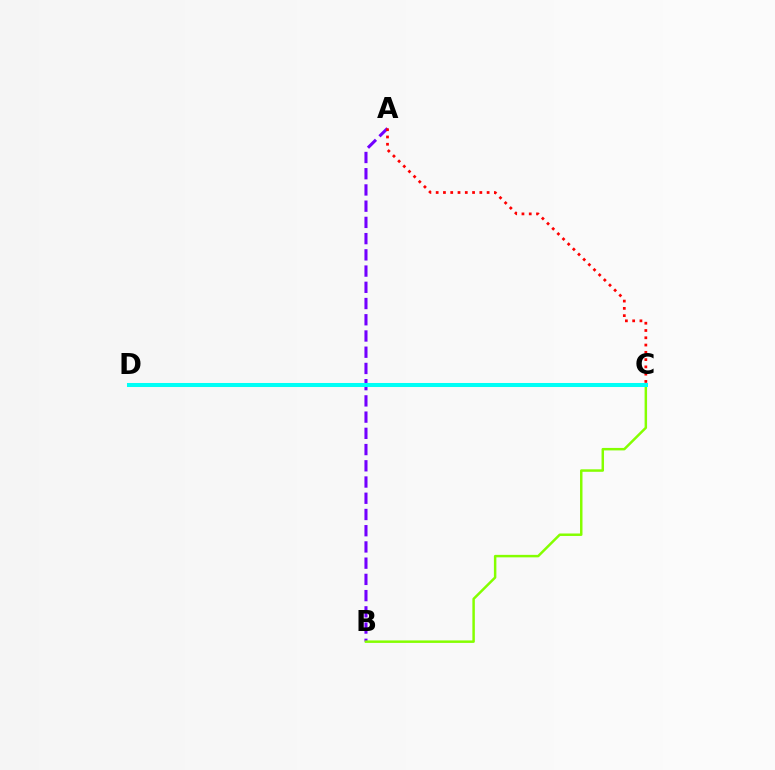{('A', 'B'): [{'color': '#7200ff', 'line_style': 'dashed', 'thickness': 2.2}], ('B', 'C'): [{'color': '#84ff00', 'line_style': 'solid', 'thickness': 1.79}], ('A', 'C'): [{'color': '#ff0000', 'line_style': 'dotted', 'thickness': 1.98}], ('C', 'D'): [{'color': '#00fff6', 'line_style': 'solid', 'thickness': 2.9}]}